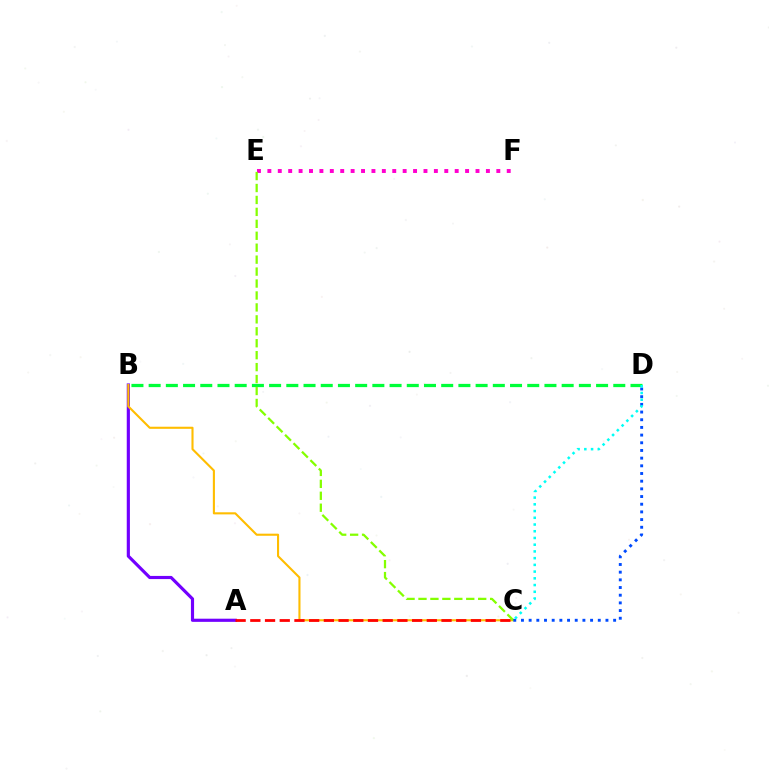{('B', 'D'): [{'color': '#00ff39', 'line_style': 'dashed', 'thickness': 2.34}], ('A', 'B'): [{'color': '#7200ff', 'line_style': 'solid', 'thickness': 2.27}], ('E', 'F'): [{'color': '#ff00cf', 'line_style': 'dotted', 'thickness': 2.83}], ('B', 'C'): [{'color': '#ffbd00', 'line_style': 'solid', 'thickness': 1.51}], ('A', 'C'): [{'color': '#ff0000', 'line_style': 'dashed', 'thickness': 2.0}], ('C', 'E'): [{'color': '#84ff00', 'line_style': 'dashed', 'thickness': 1.62}], ('C', 'D'): [{'color': '#004bff', 'line_style': 'dotted', 'thickness': 2.09}, {'color': '#00fff6', 'line_style': 'dotted', 'thickness': 1.83}]}